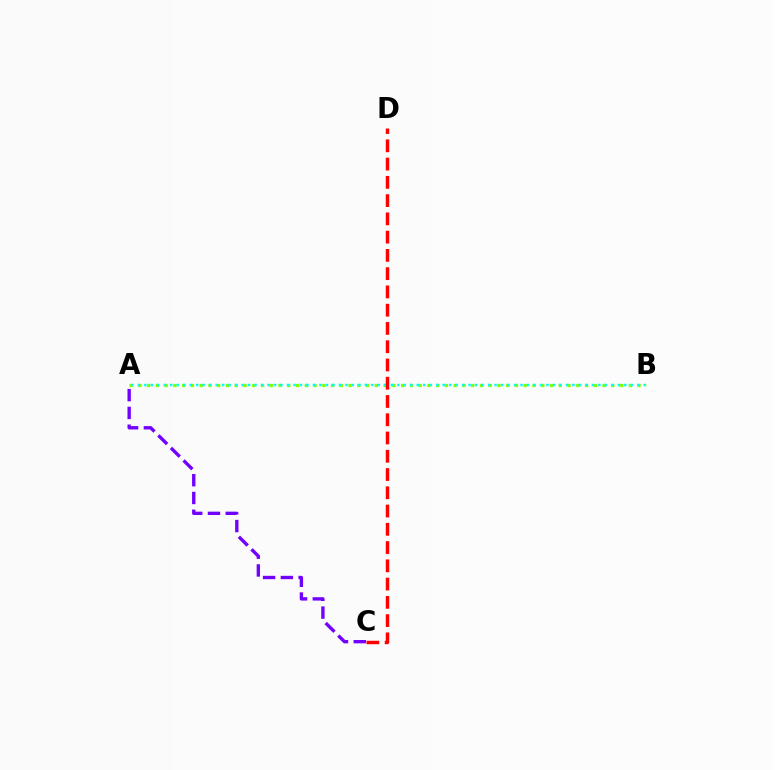{('A', 'B'): [{'color': '#84ff00', 'line_style': 'dotted', 'thickness': 2.38}, {'color': '#00fff6', 'line_style': 'dotted', 'thickness': 1.76}], ('A', 'C'): [{'color': '#7200ff', 'line_style': 'dashed', 'thickness': 2.42}], ('C', 'D'): [{'color': '#ff0000', 'line_style': 'dashed', 'thickness': 2.48}]}